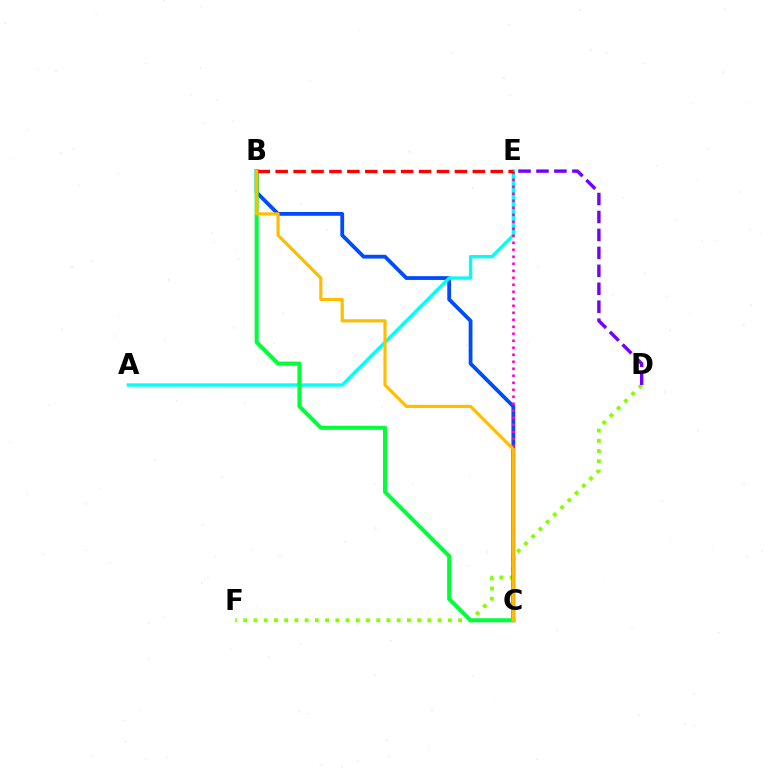{('D', 'F'): [{'color': '#84ff00', 'line_style': 'dotted', 'thickness': 2.78}], ('B', 'C'): [{'color': '#004bff', 'line_style': 'solid', 'thickness': 2.73}, {'color': '#00ff39', 'line_style': 'solid', 'thickness': 2.9}, {'color': '#ffbd00', 'line_style': 'solid', 'thickness': 2.27}], ('A', 'E'): [{'color': '#00fff6', 'line_style': 'solid', 'thickness': 2.4}], ('C', 'E'): [{'color': '#ff00cf', 'line_style': 'dotted', 'thickness': 1.9}], ('B', 'E'): [{'color': '#ff0000', 'line_style': 'dashed', 'thickness': 2.43}], ('D', 'E'): [{'color': '#7200ff', 'line_style': 'dashed', 'thickness': 2.44}]}